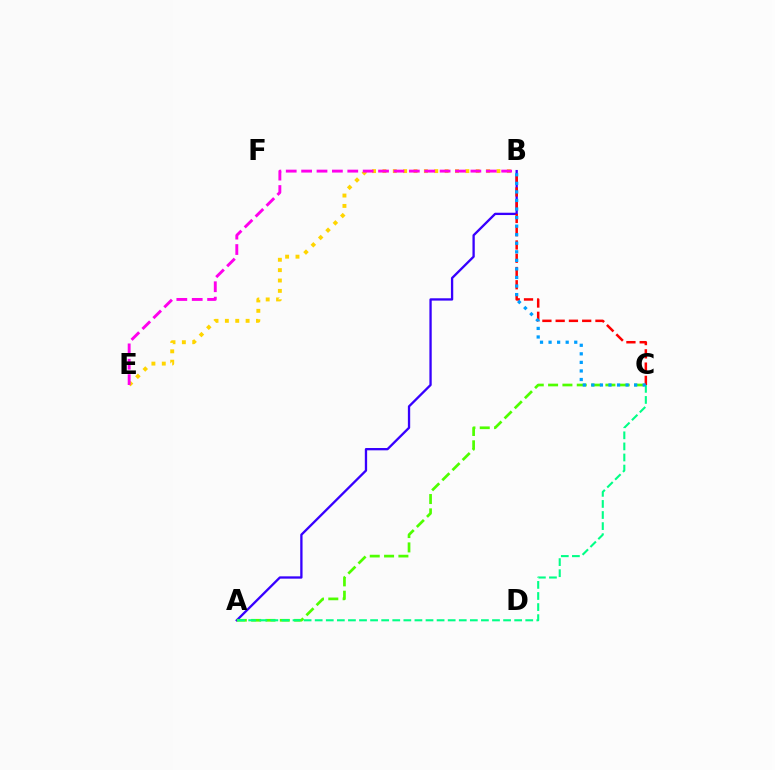{('A', 'B'): [{'color': '#3700ff', 'line_style': 'solid', 'thickness': 1.66}], ('B', 'E'): [{'color': '#ffd500', 'line_style': 'dotted', 'thickness': 2.82}, {'color': '#ff00ed', 'line_style': 'dashed', 'thickness': 2.09}], ('A', 'C'): [{'color': '#4fff00', 'line_style': 'dashed', 'thickness': 1.95}, {'color': '#00ff86', 'line_style': 'dashed', 'thickness': 1.51}], ('B', 'C'): [{'color': '#ff0000', 'line_style': 'dashed', 'thickness': 1.8}, {'color': '#009eff', 'line_style': 'dotted', 'thickness': 2.33}]}